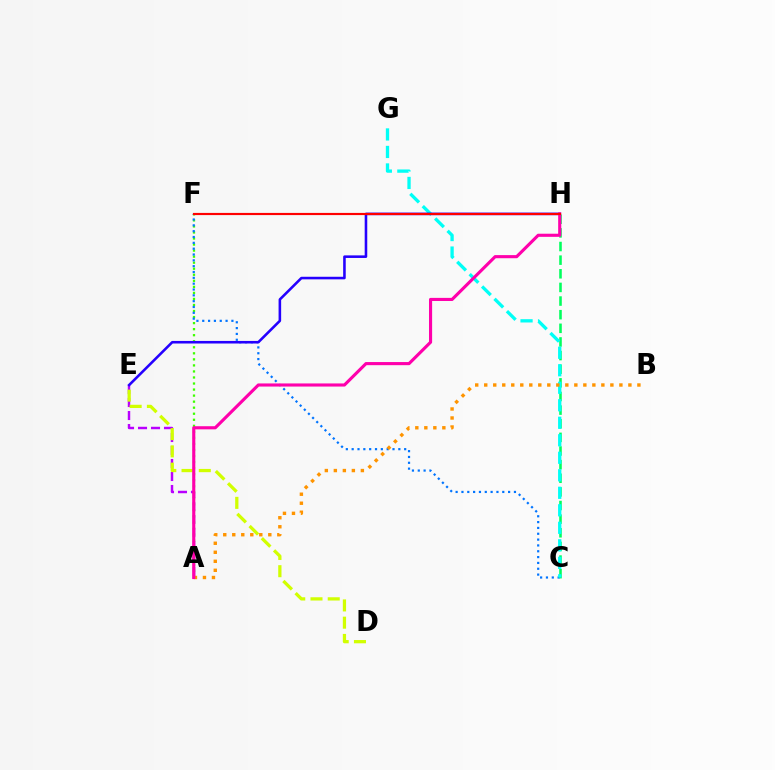{('A', 'E'): [{'color': '#b900ff', 'line_style': 'dashed', 'thickness': 1.77}], ('A', 'F'): [{'color': '#3dff00', 'line_style': 'dotted', 'thickness': 1.64}], ('C', 'F'): [{'color': '#0074ff', 'line_style': 'dotted', 'thickness': 1.58}], ('C', 'H'): [{'color': '#00ff5c', 'line_style': 'dashed', 'thickness': 1.85}], ('C', 'G'): [{'color': '#00fff6', 'line_style': 'dashed', 'thickness': 2.38}], ('D', 'E'): [{'color': '#d1ff00', 'line_style': 'dashed', 'thickness': 2.34}], ('E', 'H'): [{'color': '#2500ff', 'line_style': 'solid', 'thickness': 1.85}], ('A', 'B'): [{'color': '#ff9400', 'line_style': 'dotted', 'thickness': 2.45}], ('A', 'H'): [{'color': '#ff00ac', 'line_style': 'solid', 'thickness': 2.25}], ('F', 'H'): [{'color': '#ff0000', 'line_style': 'solid', 'thickness': 1.56}]}